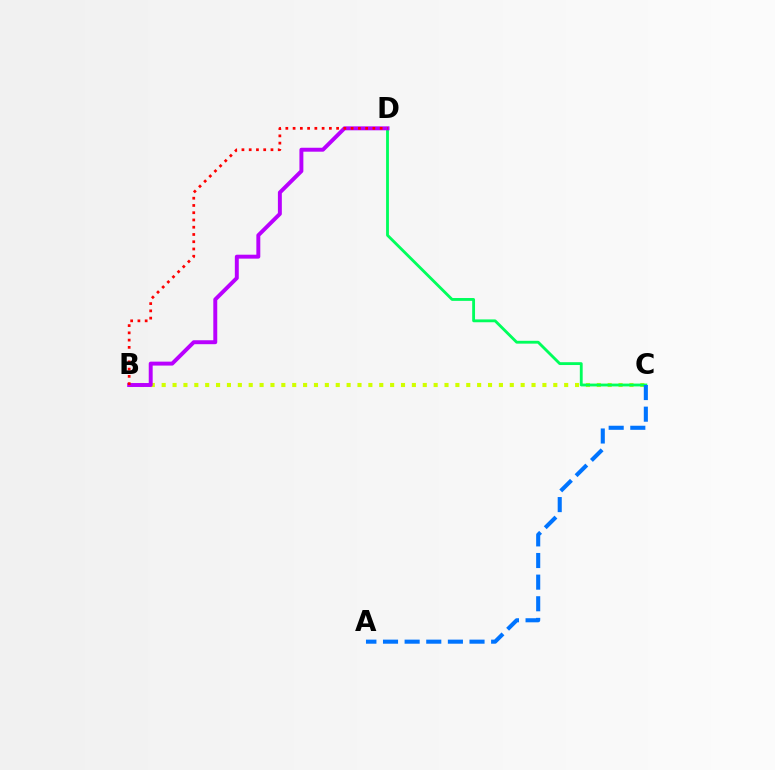{('B', 'C'): [{'color': '#d1ff00', 'line_style': 'dotted', 'thickness': 2.96}], ('C', 'D'): [{'color': '#00ff5c', 'line_style': 'solid', 'thickness': 2.04}], ('B', 'D'): [{'color': '#b900ff', 'line_style': 'solid', 'thickness': 2.84}, {'color': '#ff0000', 'line_style': 'dotted', 'thickness': 1.97}], ('A', 'C'): [{'color': '#0074ff', 'line_style': 'dashed', 'thickness': 2.94}]}